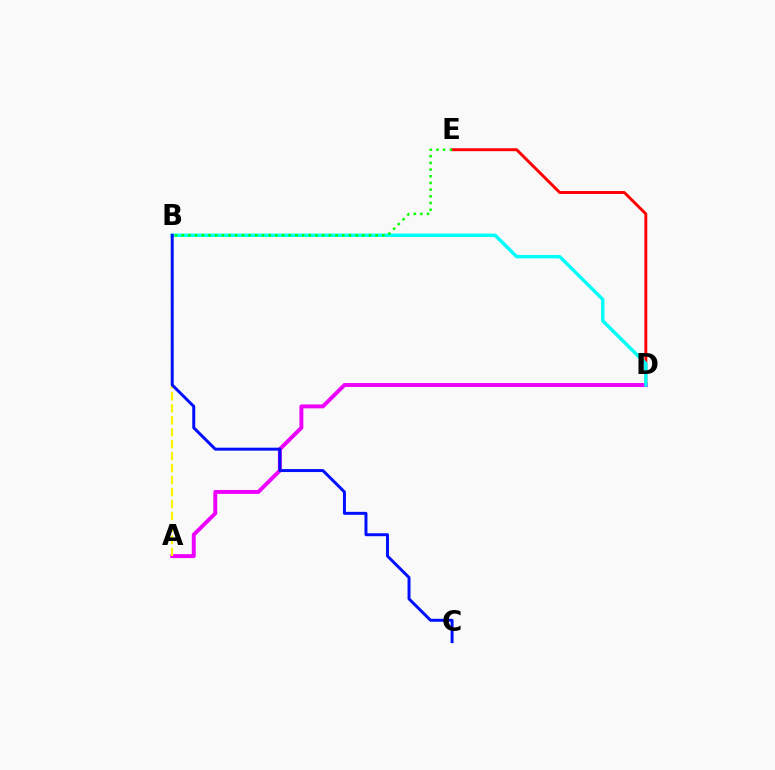{('D', 'E'): [{'color': '#ff0000', 'line_style': 'solid', 'thickness': 2.1}], ('A', 'D'): [{'color': '#ee00ff', 'line_style': 'solid', 'thickness': 2.83}], ('B', 'D'): [{'color': '#00fff6', 'line_style': 'solid', 'thickness': 2.45}], ('B', 'E'): [{'color': '#08ff00', 'line_style': 'dotted', 'thickness': 1.82}], ('A', 'B'): [{'color': '#fcf500', 'line_style': 'dashed', 'thickness': 1.63}], ('B', 'C'): [{'color': '#0010ff', 'line_style': 'solid', 'thickness': 2.14}]}